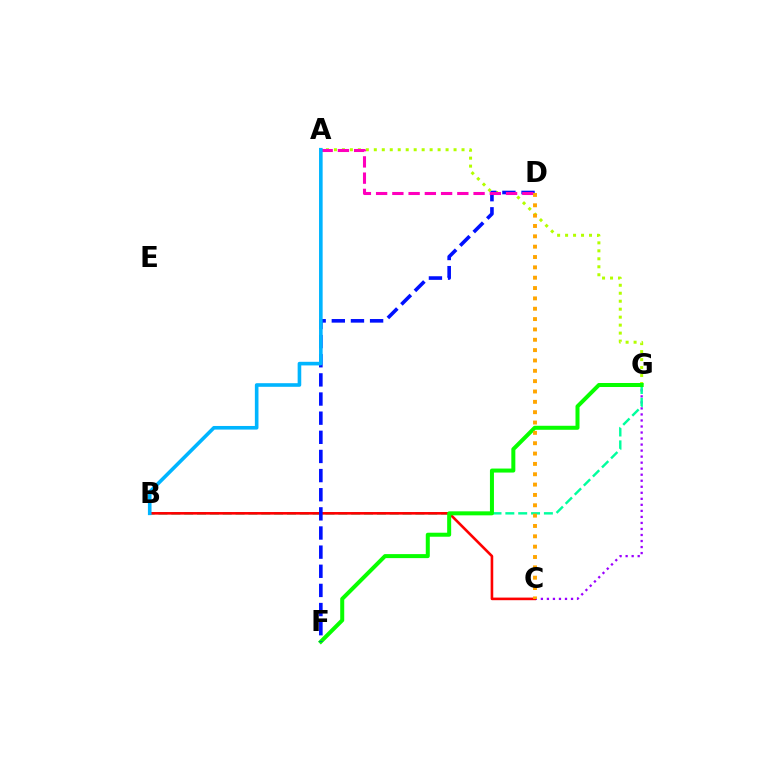{('C', 'G'): [{'color': '#9b00ff', 'line_style': 'dotted', 'thickness': 1.64}], ('A', 'G'): [{'color': '#b3ff00', 'line_style': 'dotted', 'thickness': 2.17}], ('B', 'G'): [{'color': '#00ff9d', 'line_style': 'dashed', 'thickness': 1.75}], ('B', 'C'): [{'color': '#ff0000', 'line_style': 'solid', 'thickness': 1.88}], ('F', 'G'): [{'color': '#08ff00', 'line_style': 'solid', 'thickness': 2.88}], ('D', 'F'): [{'color': '#0010ff', 'line_style': 'dashed', 'thickness': 2.6}], ('A', 'D'): [{'color': '#ff00bd', 'line_style': 'dashed', 'thickness': 2.21}], ('A', 'B'): [{'color': '#00b5ff', 'line_style': 'solid', 'thickness': 2.6}], ('C', 'D'): [{'color': '#ffa500', 'line_style': 'dotted', 'thickness': 2.81}]}